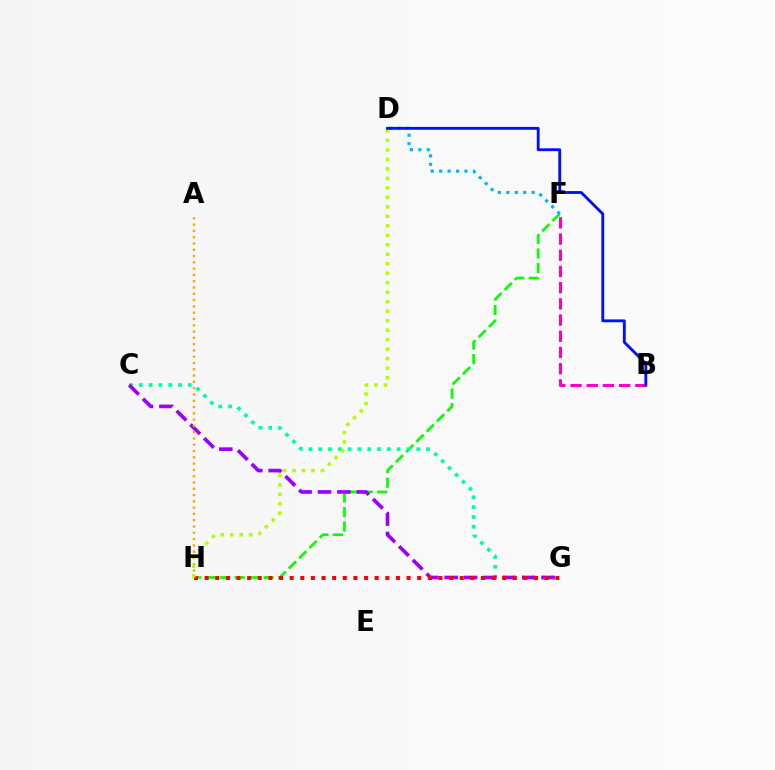{('F', 'H'): [{'color': '#08ff00', 'line_style': 'dashed', 'thickness': 1.97}], ('C', 'G'): [{'color': '#00ff9d', 'line_style': 'dotted', 'thickness': 2.66}, {'color': '#9b00ff', 'line_style': 'dashed', 'thickness': 2.63}], ('D', 'F'): [{'color': '#00b5ff', 'line_style': 'dotted', 'thickness': 2.29}], ('G', 'H'): [{'color': '#ff0000', 'line_style': 'dotted', 'thickness': 2.89}], ('B', 'F'): [{'color': '#ff00bd', 'line_style': 'dashed', 'thickness': 2.2}], ('A', 'H'): [{'color': '#ffa500', 'line_style': 'dotted', 'thickness': 1.71}], ('D', 'H'): [{'color': '#b3ff00', 'line_style': 'dotted', 'thickness': 2.58}], ('B', 'D'): [{'color': '#0010ff', 'line_style': 'solid', 'thickness': 2.05}]}